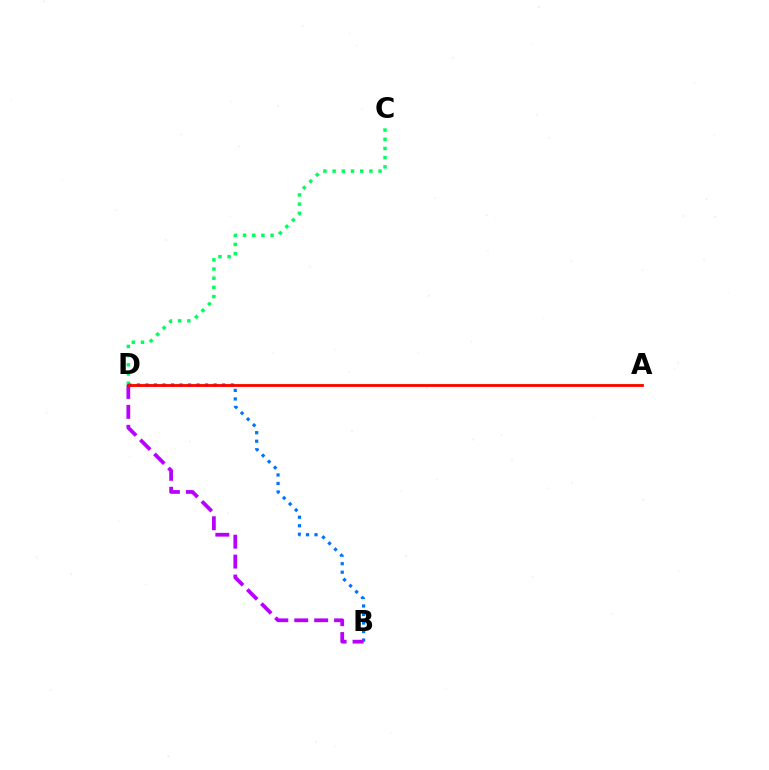{('A', 'D'): [{'color': '#d1ff00', 'line_style': 'solid', 'thickness': 1.54}, {'color': '#ff0000', 'line_style': 'solid', 'thickness': 2.0}], ('C', 'D'): [{'color': '#00ff5c', 'line_style': 'dotted', 'thickness': 2.5}], ('B', 'D'): [{'color': '#0074ff', 'line_style': 'dotted', 'thickness': 2.32}, {'color': '#b900ff', 'line_style': 'dashed', 'thickness': 2.71}]}